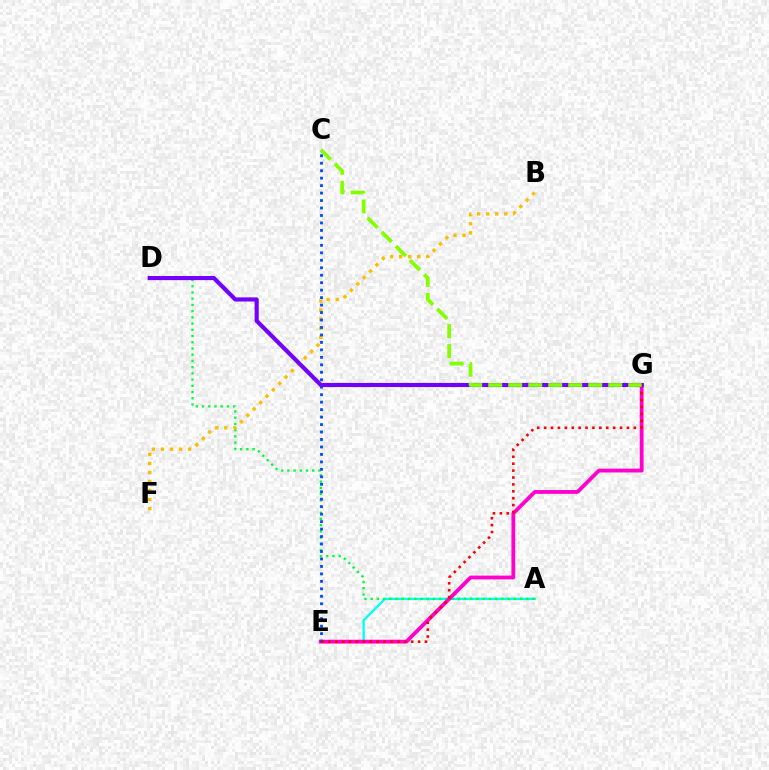{('A', 'E'): [{'color': '#00fff6', 'line_style': 'solid', 'thickness': 1.67}], ('A', 'D'): [{'color': '#00ff39', 'line_style': 'dotted', 'thickness': 1.69}], ('B', 'F'): [{'color': '#ffbd00', 'line_style': 'dotted', 'thickness': 2.45}], ('E', 'G'): [{'color': '#ff00cf', 'line_style': 'solid', 'thickness': 2.74}, {'color': '#ff0000', 'line_style': 'dotted', 'thickness': 1.87}], ('C', 'E'): [{'color': '#004bff', 'line_style': 'dotted', 'thickness': 2.03}], ('D', 'G'): [{'color': '#7200ff', 'line_style': 'solid', 'thickness': 2.97}], ('C', 'G'): [{'color': '#84ff00', 'line_style': 'dashed', 'thickness': 2.72}]}